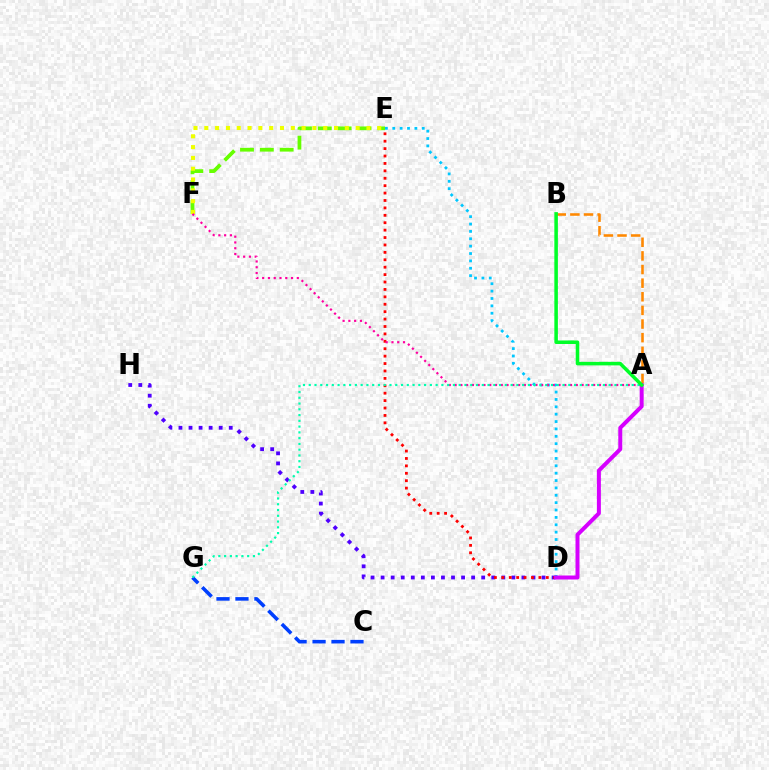{('D', 'H'): [{'color': '#4f00ff', 'line_style': 'dotted', 'thickness': 2.73}], ('C', 'G'): [{'color': '#003fff', 'line_style': 'dashed', 'thickness': 2.58}], ('A', 'B'): [{'color': '#ff8800', 'line_style': 'dashed', 'thickness': 1.85}, {'color': '#00ff27', 'line_style': 'solid', 'thickness': 2.55}], ('E', 'F'): [{'color': '#66ff00', 'line_style': 'dashed', 'thickness': 2.7}, {'color': '#eeff00', 'line_style': 'dotted', 'thickness': 2.94}], ('D', 'E'): [{'color': '#00c7ff', 'line_style': 'dotted', 'thickness': 2.0}, {'color': '#ff0000', 'line_style': 'dotted', 'thickness': 2.01}], ('A', 'D'): [{'color': '#d600ff', 'line_style': 'solid', 'thickness': 2.87}], ('A', 'F'): [{'color': '#ff00a0', 'line_style': 'dotted', 'thickness': 1.57}], ('A', 'G'): [{'color': '#00ffaf', 'line_style': 'dotted', 'thickness': 1.57}]}